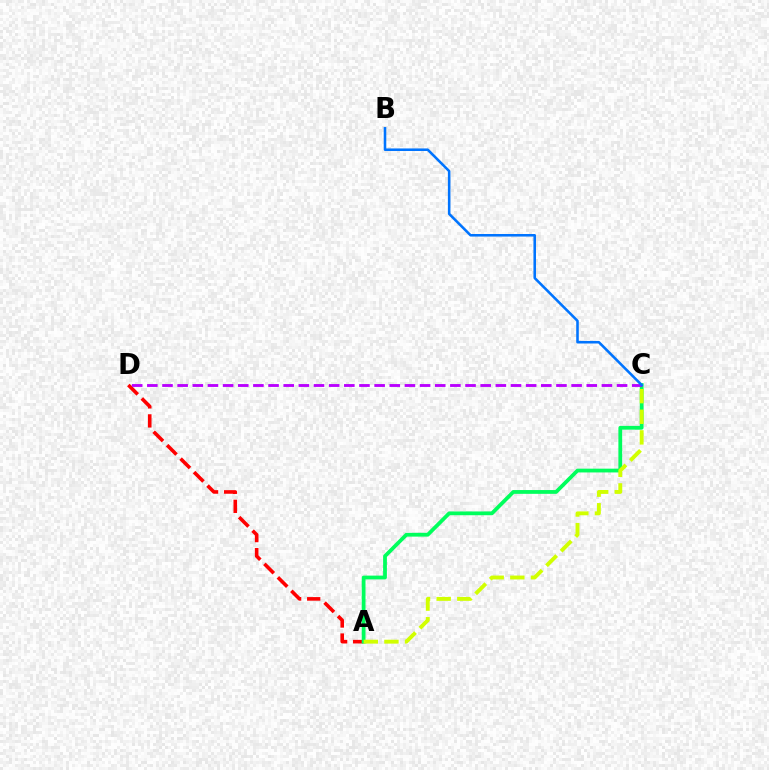{('A', 'D'): [{'color': '#ff0000', 'line_style': 'dashed', 'thickness': 2.59}], ('A', 'C'): [{'color': '#00ff5c', 'line_style': 'solid', 'thickness': 2.72}, {'color': '#d1ff00', 'line_style': 'dashed', 'thickness': 2.8}], ('C', 'D'): [{'color': '#b900ff', 'line_style': 'dashed', 'thickness': 2.06}], ('B', 'C'): [{'color': '#0074ff', 'line_style': 'solid', 'thickness': 1.85}]}